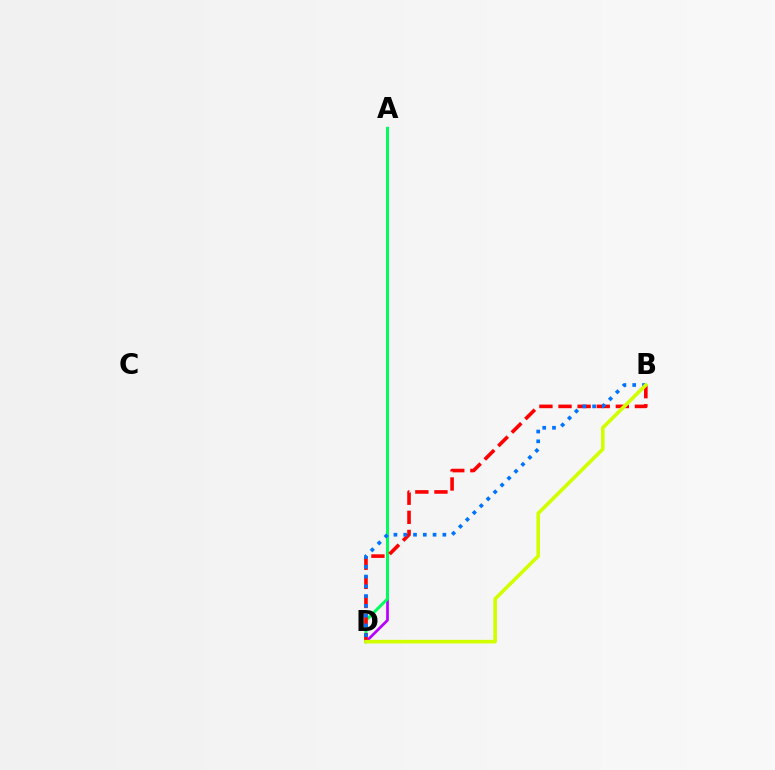{('A', 'D'): [{'color': '#b900ff', 'line_style': 'solid', 'thickness': 1.96}, {'color': '#00ff5c', 'line_style': 'solid', 'thickness': 2.13}], ('B', 'D'): [{'color': '#ff0000', 'line_style': 'dashed', 'thickness': 2.6}, {'color': '#0074ff', 'line_style': 'dotted', 'thickness': 2.66}, {'color': '#d1ff00', 'line_style': 'solid', 'thickness': 2.6}]}